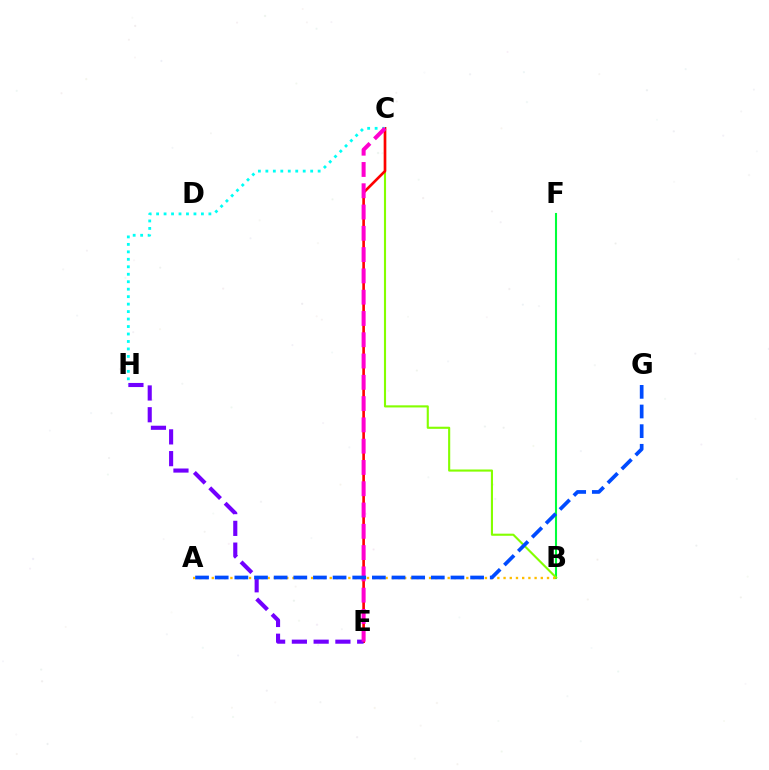{('B', 'F'): [{'color': '#00ff39', 'line_style': 'solid', 'thickness': 1.5}], ('B', 'C'): [{'color': '#84ff00', 'line_style': 'solid', 'thickness': 1.53}], ('C', 'E'): [{'color': '#ff0000', 'line_style': 'solid', 'thickness': 1.9}, {'color': '#ff00cf', 'line_style': 'dashed', 'thickness': 2.89}], ('E', 'H'): [{'color': '#7200ff', 'line_style': 'dashed', 'thickness': 2.96}], ('C', 'H'): [{'color': '#00fff6', 'line_style': 'dotted', 'thickness': 2.03}], ('A', 'B'): [{'color': '#ffbd00', 'line_style': 'dotted', 'thickness': 1.69}], ('A', 'G'): [{'color': '#004bff', 'line_style': 'dashed', 'thickness': 2.67}]}